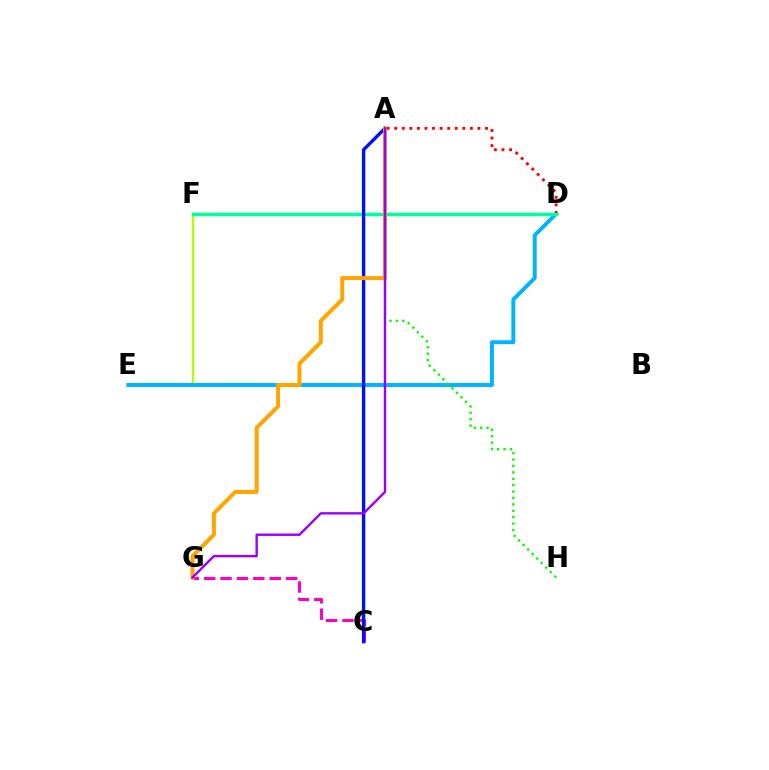{('C', 'G'): [{'color': '#ff00bd', 'line_style': 'dashed', 'thickness': 2.23}], ('E', 'F'): [{'color': '#b3ff00', 'line_style': 'solid', 'thickness': 1.68}], ('D', 'E'): [{'color': '#00b5ff', 'line_style': 'solid', 'thickness': 2.83}], ('A', 'D'): [{'color': '#ff0000', 'line_style': 'dotted', 'thickness': 2.06}], ('A', 'H'): [{'color': '#08ff00', 'line_style': 'dotted', 'thickness': 1.74}], ('D', 'F'): [{'color': '#00ff9d', 'line_style': 'solid', 'thickness': 2.51}], ('A', 'C'): [{'color': '#0010ff', 'line_style': 'solid', 'thickness': 2.42}], ('A', 'G'): [{'color': '#ffa500', 'line_style': 'solid', 'thickness': 2.88}, {'color': '#9b00ff', 'line_style': 'solid', 'thickness': 1.73}]}